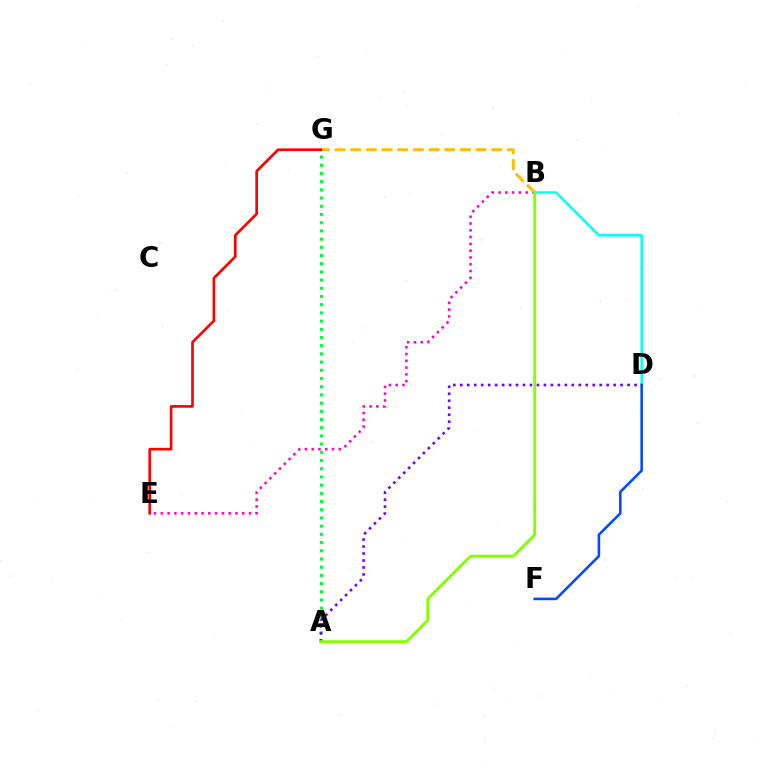{('A', 'G'): [{'color': '#00ff39', 'line_style': 'dotted', 'thickness': 2.23}], ('B', 'D'): [{'color': '#00fff6', 'line_style': 'solid', 'thickness': 1.79}], ('A', 'D'): [{'color': '#7200ff', 'line_style': 'dotted', 'thickness': 1.89}], ('B', 'E'): [{'color': '#ff00cf', 'line_style': 'dotted', 'thickness': 1.84}], ('B', 'G'): [{'color': '#ffbd00', 'line_style': 'dashed', 'thickness': 2.13}], ('E', 'G'): [{'color': '#ff0000', 'line_style': 'solid', 'thickness': 1.92}], ('A', 'B'): [{'color': '#84ff00', 'line_style': 'solid', 'thickness': 2.08}], ('D', 'F'): [{'color': '#004bff', 'line_style': 'solid', 'thickness': 1.86}]}